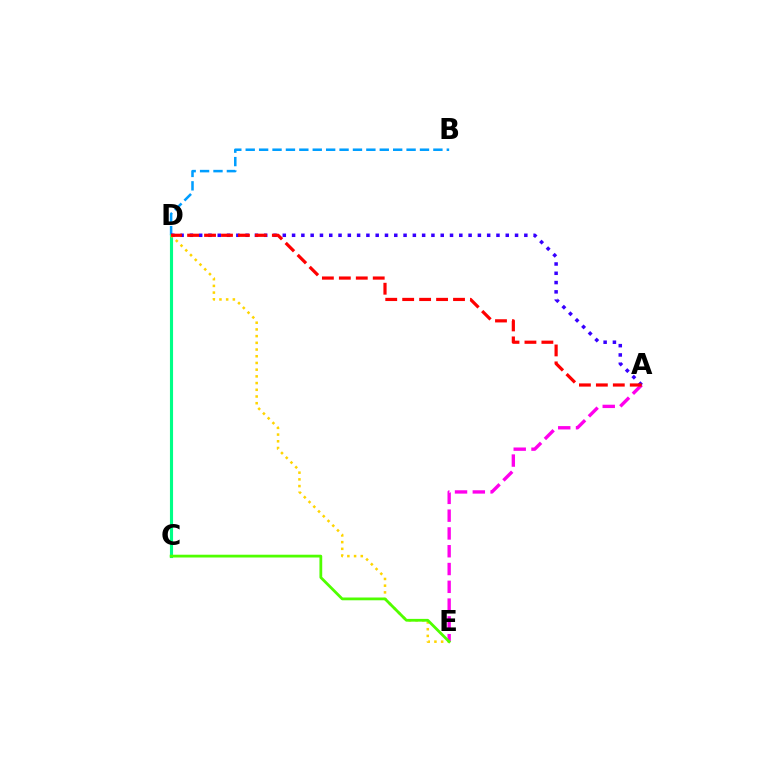{('A', 'E'): [{'color': '#ff00ed', 'line_style': 'dashed', 'thickness': 2.42}], ('B', 'D'): [{'color': '#009eff', 'line_style': 'dashed', 'thickness': 1.82}], ('C', 'D'): [{'color': '#00ff86', 'line_style': 'solid', 'thickness': 2.25}], ('A', 'D'): [{'color': '#3700ff', 'line_style': 'dotted', 'thickness': 2.52}, {'color': '#ff0000', 'line_style': 'dashed', 'thickness': 2.3}], ('D', 'E'): [{'color': '#ffd500', 'line_style': 'dotted', 'thickness': 1.82}], ('C', 'E'): [{'color': '#4fff00', 'line_style': 'solid', 'thickness': 2.0}]}